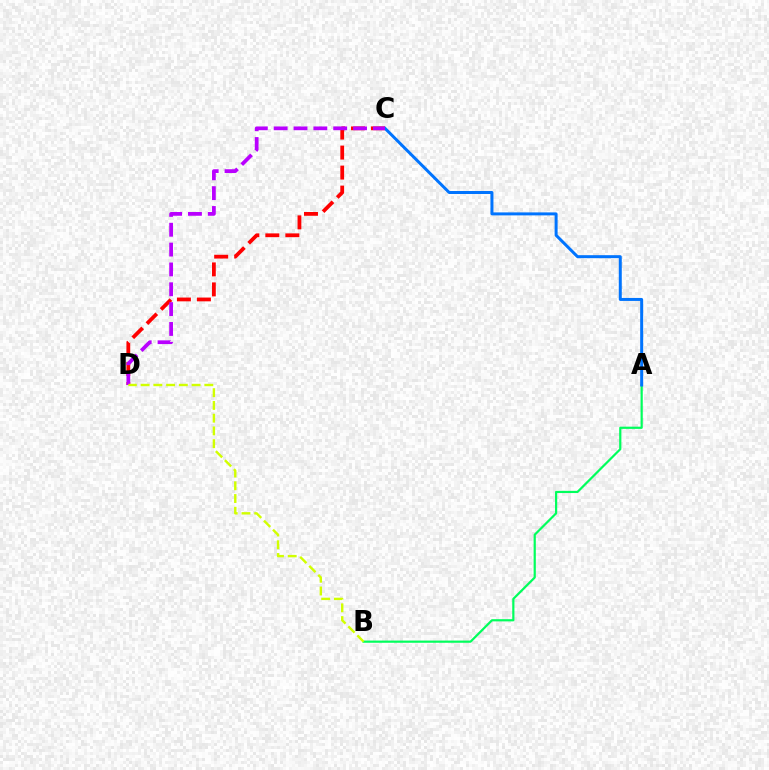{('C', 'D'): [{'color': '#ff0000', 'line_style': 'dashed', 'thickness': 2.72}, {'color': '#b900ff', 'line_style': 'dashed', 'thickness': 2.7}], ('A', 'B'): [{'color': '#00ff5c', 'line_style': 'solid', 'thickness': 1.58}], ('A', 'C'): [{'color': '#0074ff', 'line_style': 'solid', 'thickness': 2.15}], ('B', 'D'): [{'color': '#d1ff00', 'line_style': 'dashed', 'thickness': 1.73}]}